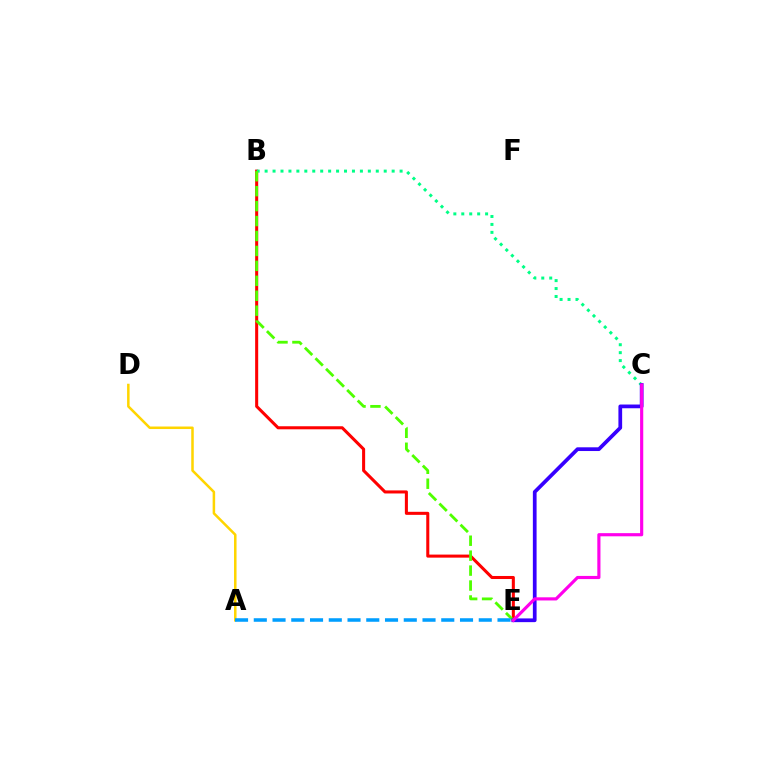{('A', 'D'): [{'color': '#ffd500', 'line_style': 'solid', 'thickness': 1.82}], ('B', 'E'): [{'color': '#ff0000', 'line_style': 'solid', 'thickness': 2.2}, {'color': '#4fff00', 'line_style': 'dashed', 'thickness': 2.03}], ('B', 'C'): [{'color': '#00ff86', 'line_style': 'dotted', 'thickness': 2.16}], ('C', 'E'): [{'color': '#3700ff', 'line_style': 'solid', 'thickness': 2.68}, {'color': '#ff00ed', 'line_style': 'solid', 'thickness': 2.27}], ('A', 'E'): [{'color': '#009eff', 'line_style': 'dashed', 'thickness': 2.55}]}